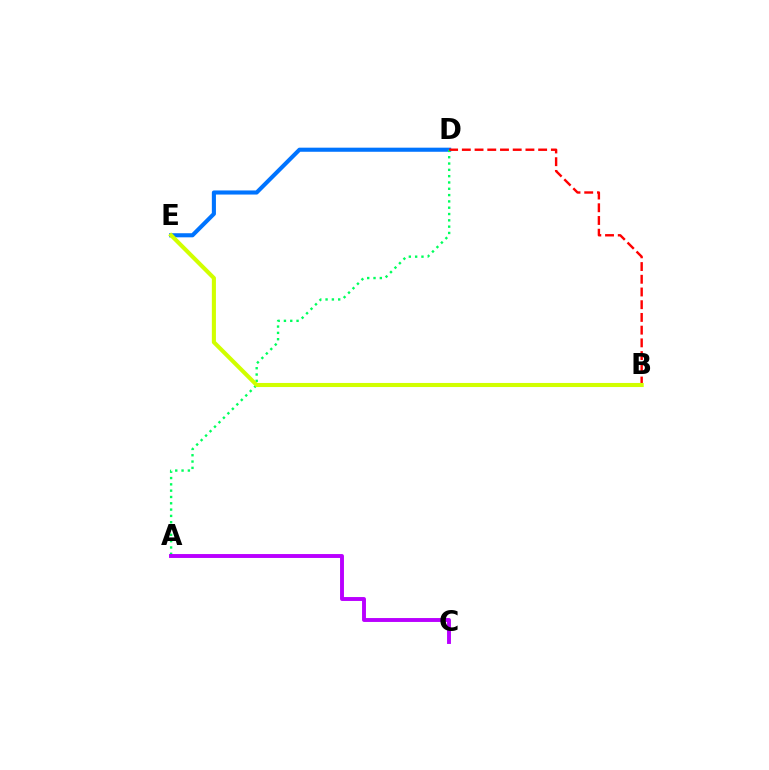{('D', 'E'): [{'color': '#0074ff', 'line_style': 'solid', 'thickness': 2.95}], ('A', 'D'): [{'color': '#00ff5c', 'line_style': 'dotted', 'thickness': 1.71}], ('A', 'C'): [{'color': '#b900ff', 'line_style': 'solid', 'thickness': 2.81}], ('B', 'D'): [{'color': '#ff0000', 'line_style': 'dashed', 'thickness': 1.73}], ('B', 'E'): [{'color': '#d1ff00', 'line_style': 'solid', 'thickness': 2.94}]}